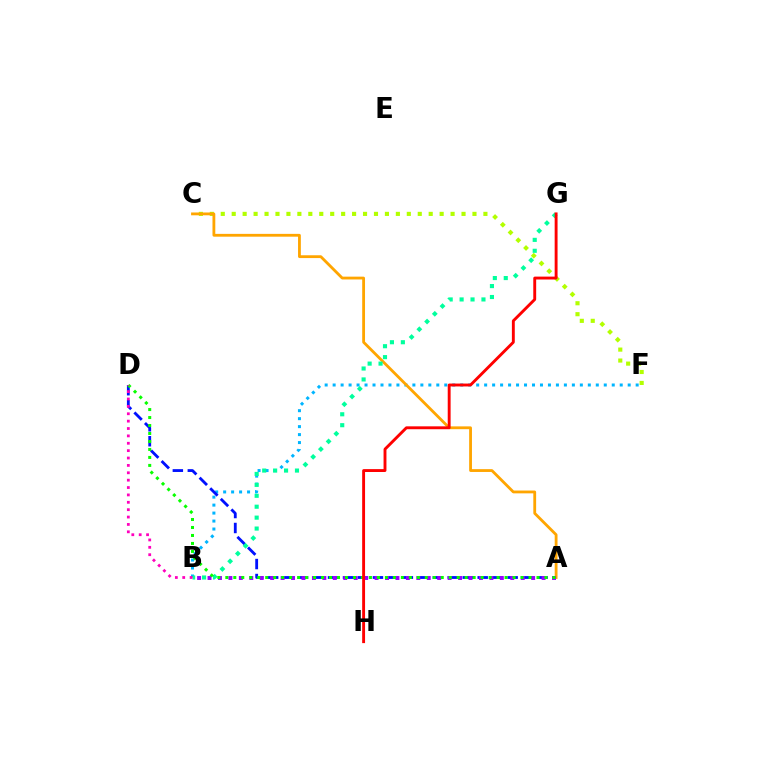{('C', 'F'): [{'color': '#b3ff00', 'line_style': 'dotted', 'thickness': 2.97}], ('B', 'F'): [{'color': '#00b5ff', 'line_style': 'dotted', 'thickness': 2.17}], ('A', 'D'): [{'color': '#0010ff', 'line_style': 'dashed', 'thickness': 2.03}, {'color': '#08ff00', 'line_style': 'dotted', 'thickness': 2.17}], ('A', 'C'): [{'color': '#ffa500', 'line_style': 'solid', 'thickness': 2.03}], ('B', 'G'): [{'color': '#00ff9d', 'line_style': 'dotted', 'thickness': 2.97}], ('A', 'B'): [{'color': '#9b00ff', 'line_style': 'dotted', 'thickness': 2.84}], ('B', 'D'): [{'color': '#ff00bd', 'line_style': 'dotted', 'thickness': 2.0}], ('G', 'H'): [{'color': '#ff0000', 'line_style': 'solid', 'thickness': 2.08}]}